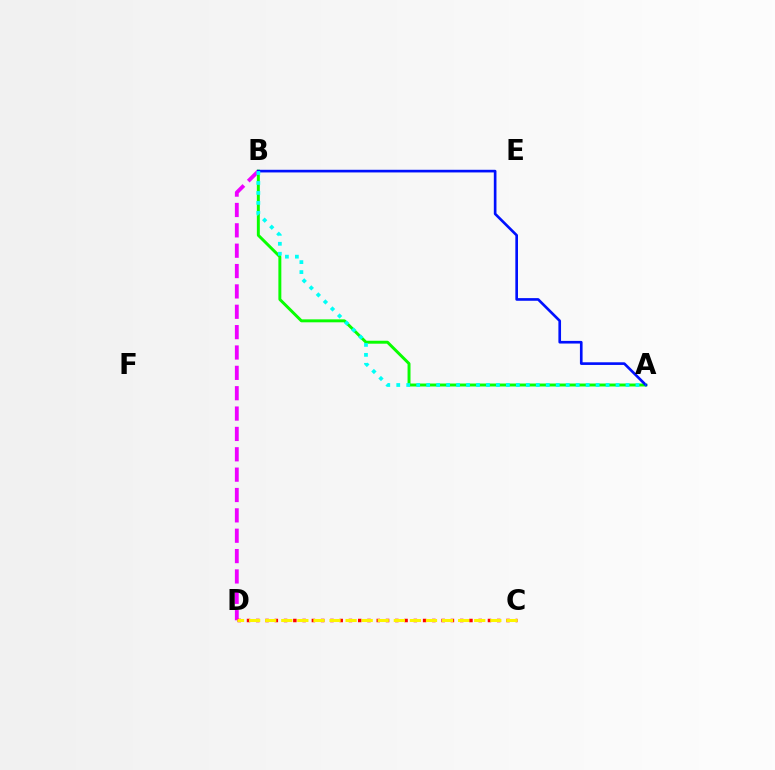{('A', 'B'): [{'color': '#08ff00', 'line_style': 'solid', 'thickness': 2.12}, {'color': '#0010ff', 'line_style': 'solid', 'thickness': 1.91}, {'color': '#00fff6', 'line_style': 'dotted', 'thickness': 2.71}], ('B', 'D'): [{'color': '#ee00ff', 'line_style': 'dashed', 'thickness': 2.77}], ('C', 'D'): [{'color': '#ff0000', 'line_style': 'dotted', 'thickness': 2.52}, {'color': '#fcf500', 'line_style': 'dashed', 'thickness': 2.18}]}